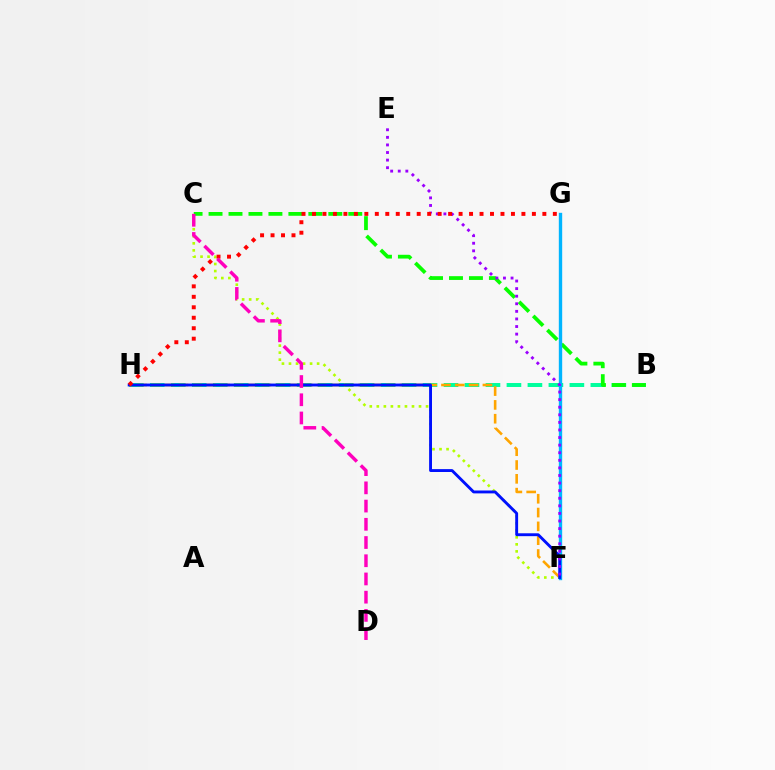{('B', 'H'): [{'color': '#00ff9d', 'line_style': 'dashed', 'thickness': 2.85}], ('F', 'H'): [{'color': '#ffa500', 'line_style': 'dashed', 'thickness': 1.88}, {'color': '#0010ff', 'line_style': 'solid', 'thickness': 2.08}], ('C', 'F'): [{'color': '#b3ff00', 'line_style': 'dotted', 'thickness': 1.91}], ('B', 'C'): [{'color': '#08ff00', 'line_style': 'dashed', 'thickness': 2.71}], ('F', 'G'): [{'color': '#00b5ff', 'line_style': 'solid', 'thickness': 2.43}], ('E', 'F'): [{'color': '#9b00ff', 'line_style': 'dotted', 'thickness': 2.06}], ('G', 'H'): [{'color': '#ff0000', 'line_style': 'dotted', 'thickness': 2.85}], ('C', 'D'): [{'color': '#ff00bd', 'line_style': 'dashed', 'thickness': 2.48}]}